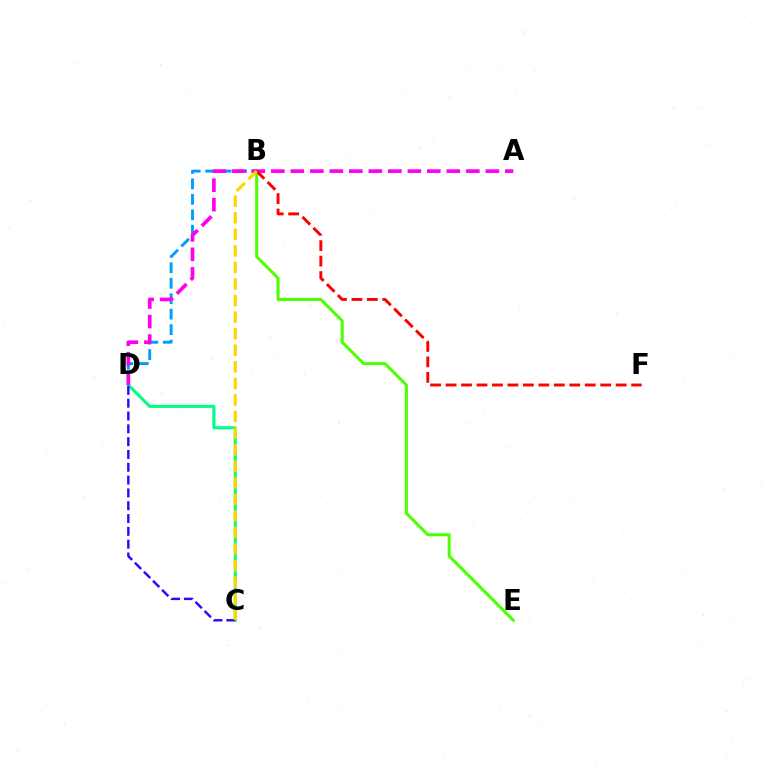{('B', 'E'): [{'color': '#4fff00', 'line_style': 'solid', 'thickness': 2.18}], ('B', 'D'): [{'color': '#009eff', 'line_style': 'dashed', 'thickness': 2.1}], ('C', 'D'): [{'color': '#00ff86', 'line_style': 'solid', 'thickness': 2.23}, {'color': '#3700ff', 'line_style': 'dashed', 'thickness': 1.74}], ('A', 'D'): [{'color': '#ff00ed', 'line_style': 'dashed', 'thickness': 2.65}], ('B', 'F'): [{'color': '#ff0000', 'line_style': 'dashed', 'thickness': 2.1}], ('B', 'C'): [{'color': '#ffd500', 'line_style': 'dashed', 'thickness': 2.25}]}